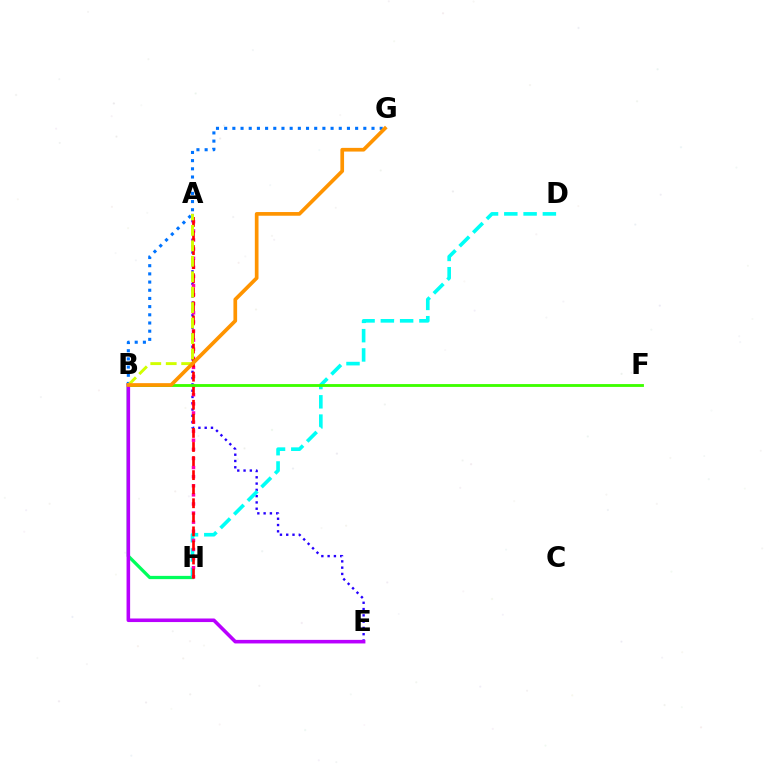{('A', 'E'): [{'color': '#2500ff', 'line_style': 'dotted', 'thickness': 1.71}], ('B', 'H'): [{'color': '#00ff5c', 'line_style': 'solid', 'thickness': 2.35}], ('D', 'H'): [{'color': '#00fff6', 'line_style': 'dashed', 'thickness': 2.62}], ('A', 'H'): [{'color': '#ff00ac', 'line_style': 'dotted', 'thickness': 2.47}, {'color': '#ff0000', 'line_style': 'dashed', 'thickness': 1.91}], ('B', 'F'): [{'color': '#3dff00', 'line_style': 'solid', 'thickness': 2.05}], ('B', 'G'): [{'color': '#0074ff', 'line_style': 'dotted', 'thickness': 2.22}, {'color': '#ff9400', 'line_style': 'solid', 'thickness': 2.65}], ('B', 'E'): [{'color': '#b900ff', 'line_style': 'solid', 'thickness': 2.57}], ('A', 'B'): [{'color': '#d1ff00', 'line_style': 'dashed', 'thickness': 2.1}]}